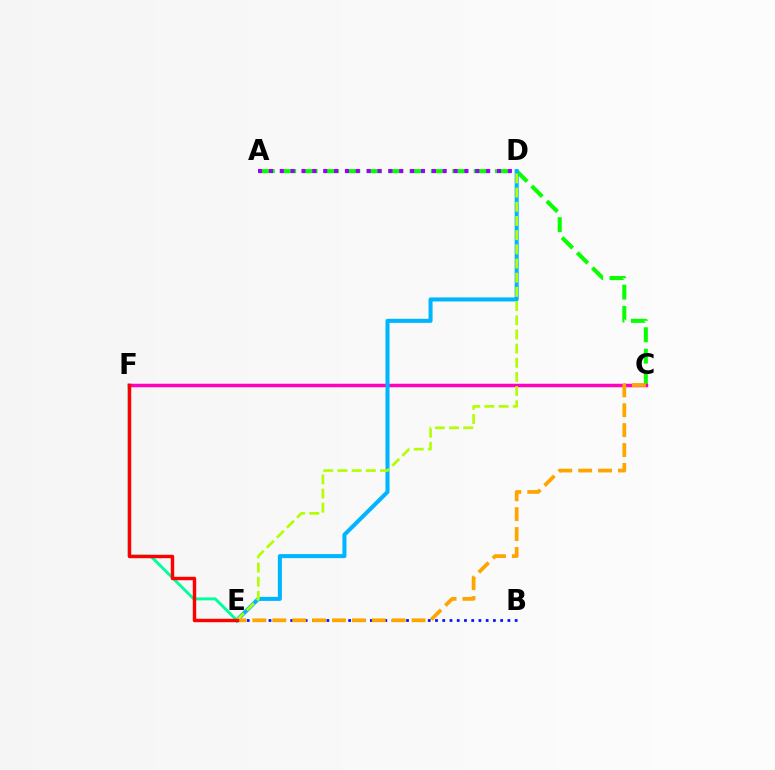{('A', 'C'): [{'color': '#08ff00', 'line_style': 'dashed', 'thickness': 2.91}], ('B', 'E'): [{'color': '#0010ff', 'line_style': 'dotted', 'thickness': 1.97}], ('A', 'D'): [{'color': '#9b00ff', 'line_style': 'dotted', 'thickness': 2.95}], ('C', 'F'): [{'color': '#ff00bd', 'line_style': 'solid', 'thickness': 2.52}], ('D', 'E'): [{'color': '#00b5ff', 'line_style': 'solid', 'thickness': 2.91}, {'color': '#b3ff00', 'line_style': 'dashed', 'thickness': 1.93}], ('E', 'F'): [{'color': '#00ff9d', 'line_style': 'solid', 'thickness': 2.09}, {'color': '#ff0000', 'line_style': 'solid', 'thickness': 2.48}], ('C', 'E'): [{'color': '#ffa500', 'line_style': 'dashed', 'thickness': 2.7}]}